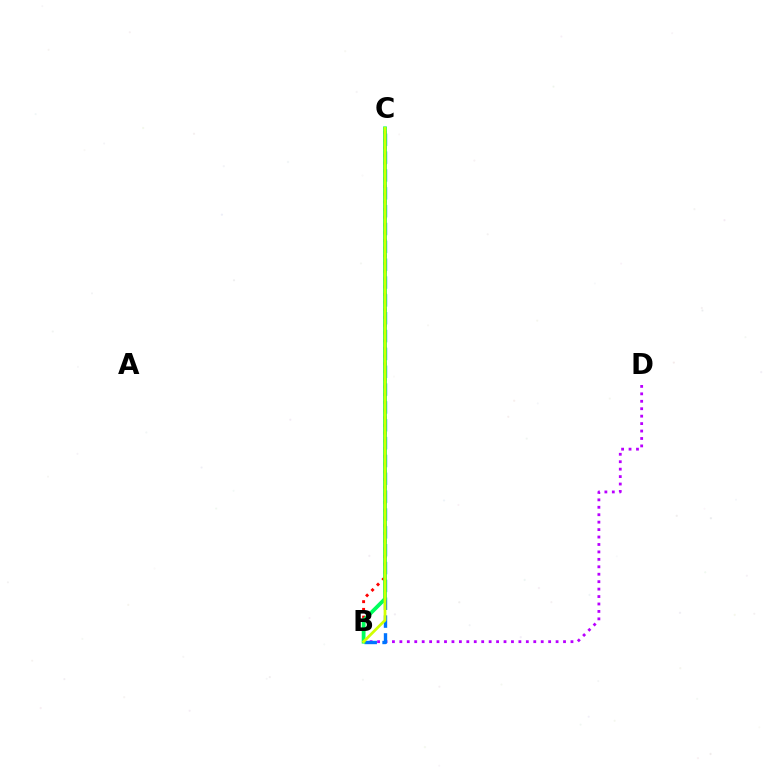{('B', 'C'): [{'color': '#ff0000', 'line_style': 'dotted', 'thickness': 2.09}, {'color': '#0074ff', 'line_style': 'dashed', 'thickness': 2.42}, {'color': '#00ff5c', 'line_style': 'solid', 'thickness': 2.72}, {'color': '#d1ff00', 'line_style': 'solid', 'thickness': 1.97}], ('B', 'D'): [{'color': '#b900ff', 'line_style': 'dotted', 'thickness': 2.02}]}